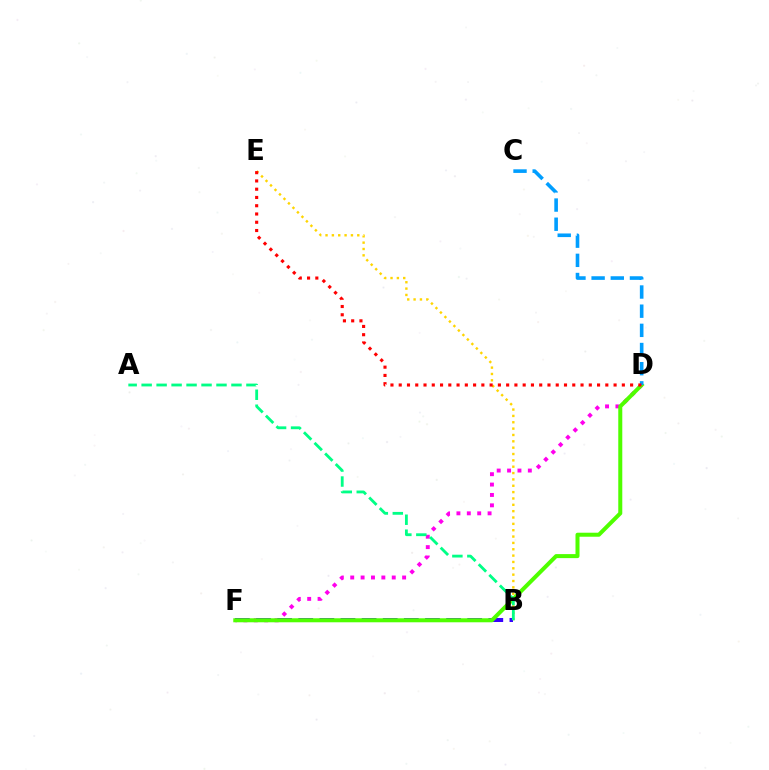{('B', 'E'): [{'color': '#ffd500', 'line_style': 'dotted', 'thickness': 1.73}], ('D', 'F'): [{'color': '#ff00ed', 'line_style': 'dotted', 'thickness': 2.82}, {'color': '#4fff00', 'line_style': 'solid', 'thickness': 2.89}], ('B', 'F'): [{'color': '#3700ff', 'line_style': 'dashed', 'thickness': 2.87}], ('C', 'D'): [{'color': '#009eff', 'line_style': 'dashed', 'thickness': 2.6}], ('A', 'B'): [{'color': '#00ff86', 'line_style': 'dashed', 'thickness': 2.03}], ('D', 'E'): [{'color': '#ff0000', 'line_style': 'dotted', 'thickness': 2.25}]}